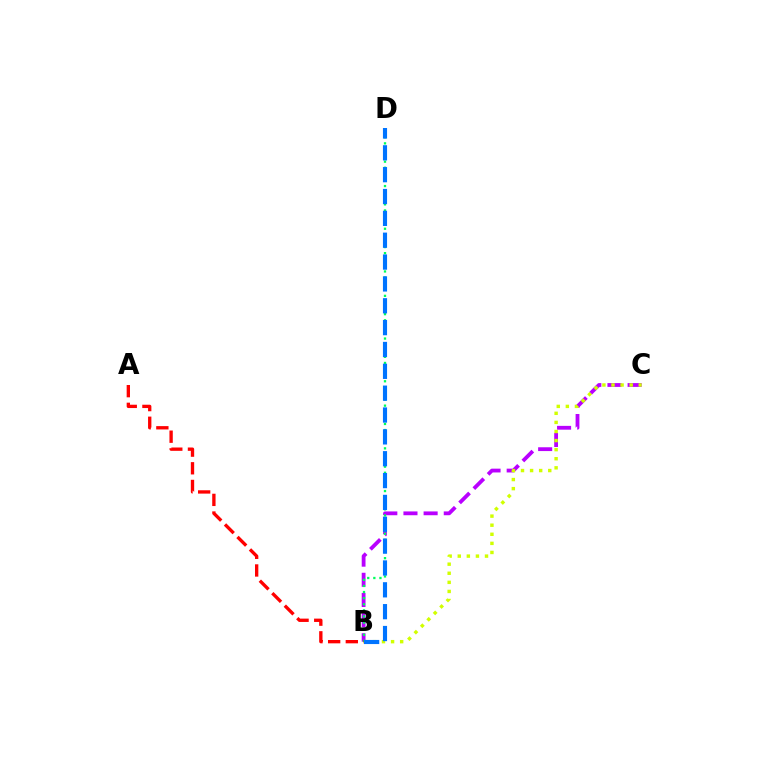{('B', 'C'): [{'color': '#b900ff', 'line_style': 'dashed', 'thickness': 2.74}, {'color': '#d1ff00', 'line_style': 'dotted', 'thickness': 2.47}], ('B', 'D'): [{'color': '#00ff5c', 'line_style': 'dotted', 'thickness': 1.66}, {'color': '#0074ff', 'line_style': 'dashed', 'thickness': 2.97}], ('A', 'B'): [{'color': '#ff0000', 'line_style': 'dashed', 'thickness': 2.4}]}